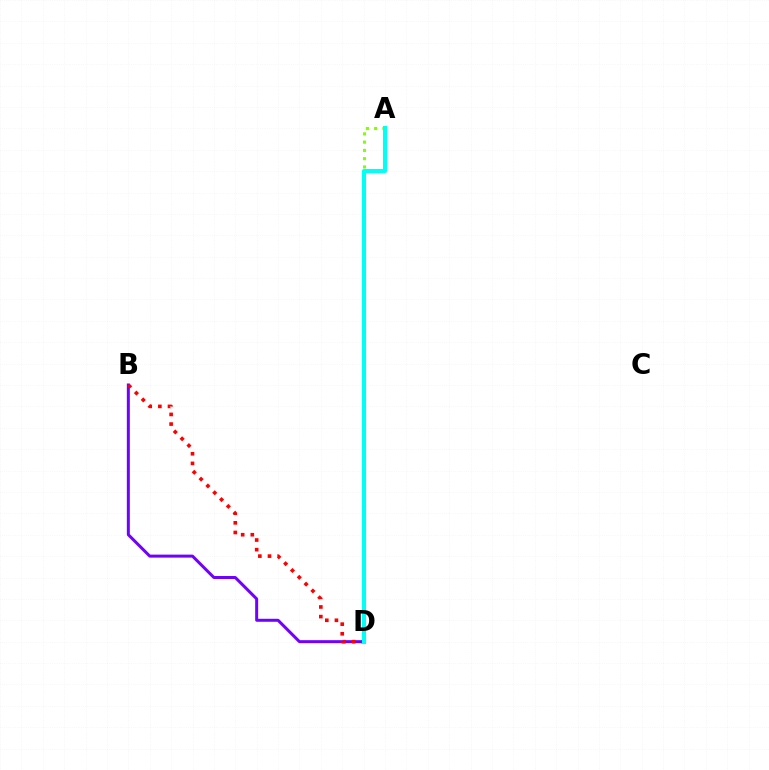{('A', 'D'): [{'color': '#84ff00', 'line_style': 'dotted', 'thickness': 2.25}, {'color': '#00fff6', 'line_style': 'solid', 'thickness': 2.92}], ('B', 'D'): [{'color': '#7200ff', 'line_style': 'solid', 'thickness': 2.16}, {'color': '#ff0000', 'line_style': 'dotted', 'thickness': 2.62}]}